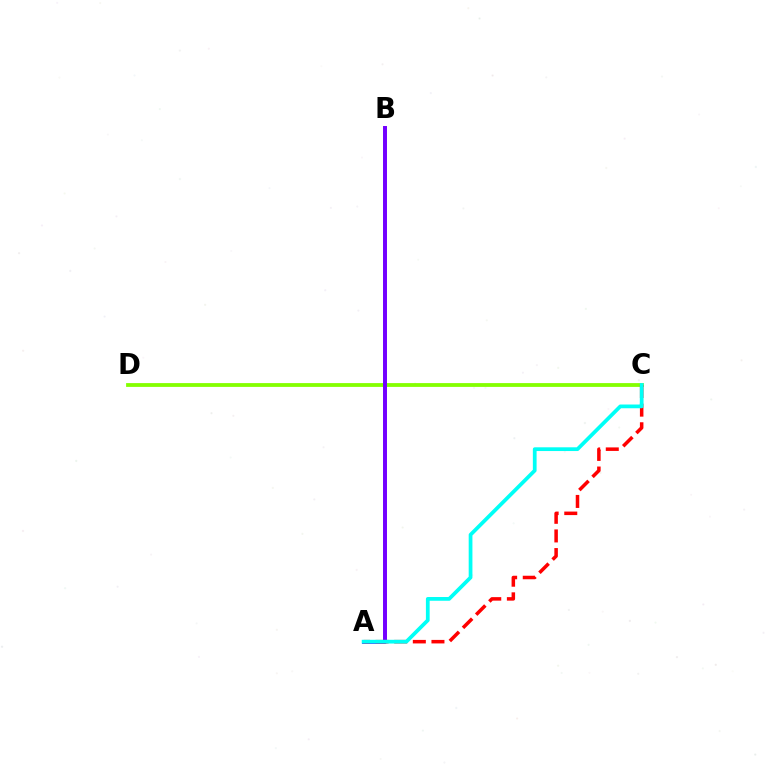{('C', 'D'): [{'color': '#84ff00', 'line_style': 'solid', 'thickness': 2.73}], ('A', 'B'): [{'color': '#7200ff', 'line_style': 'solid', 'thickness': 2.86}], ('A', 'C'): [{'color': '#ff0000', 'line_style': 'dashed', 'thickness': 2.53}, {'color': '#00fff6', 'line_style': 'solid', 'thickness': 2.69}]}